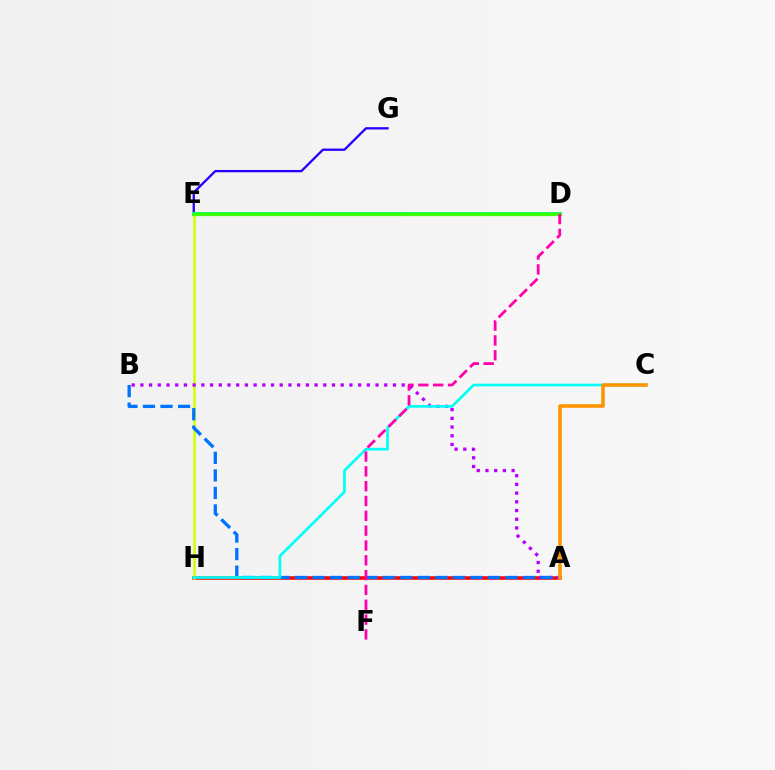{('A', 'H'): [{'color': '#ff0000', 'line_style': 'solid', 'thickness': 2.53}], ('E', 'H'): [{'color': '#d1ff00', 'line_style': 'solid', 'thickness': 1.82}], ('A', 'B'): [{'color': '#b900ff', 'line_style': 'dotted', 'thickness': 2.37}, {'color': '#0074ff', 'line_style': 'dashed', 'thickness': 2.38}], ('C', 'H'): [{'color': '#00fff6', 'line_style': 'solid', 'thickness': 1.92}], ('E', 'G'): [{'color': '#2500ff', 'line_style': 'solid', 'thickness': 1.66}], ('D', 'E'): [{'color': '#00ff5c', 'line_style': 'solid', 'thickness': 2.8}, {'color': '#3dff00', 'line_style': 'solid', 'thickness': 2.3}], ('A', 'C'): [{'color': '#ff9400', 'line_style': 'solid', 'thickness': 2.56}], ('D', 'F'): [{'color': '#ff00ac', 'line_style': 'dashed', 'thickness': 2.01}]}